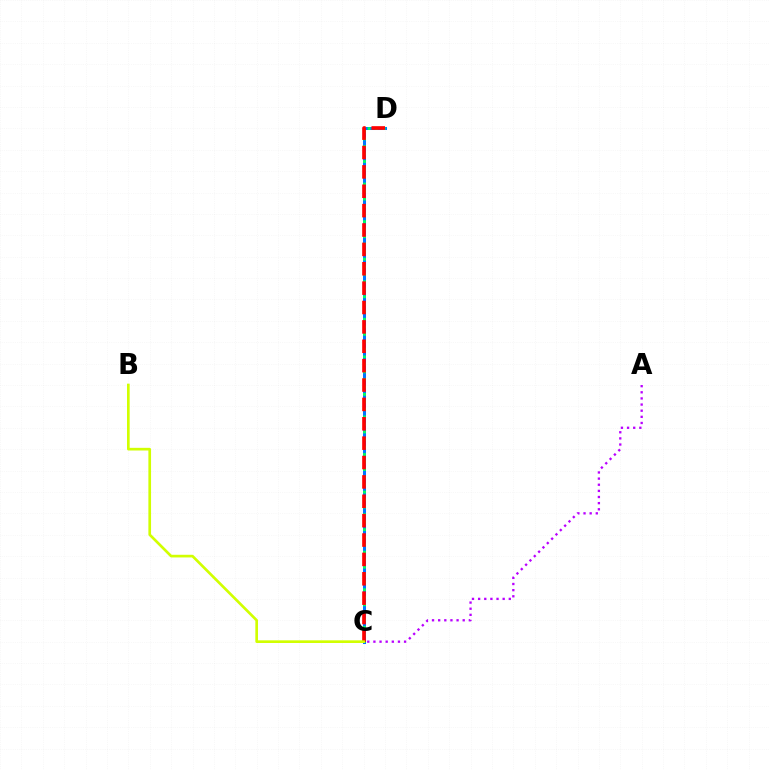{('A', 'C'): [{'color': '#b900ff', 'line_style': 'dotted', 'thickness': 1.67}], ('C', 'D'): [{'color': '#0074ff', 'line_style': 'solid', 'thickness': 2.17}, {'color': '#00ff5c', 'line_style': 'dotted', 'thickness': 2.04}, {'color': '#ff0000', 'line_style': 'dashed', 'thickness': 2.63}], ('B', 'C'): [{'color': '#d1ff00', 'line_style': 'solid', 'thickness': 1.92}]}